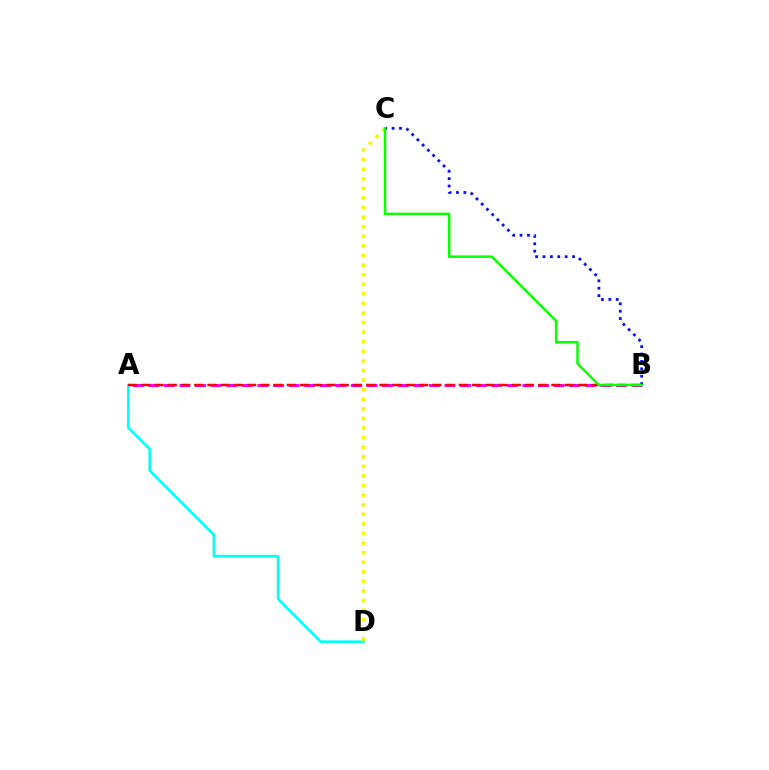{('A', 'D'): [{'color': '#00fff6', 'line_style': 'solid', 'thickness': 1.88}], ('B', 'C'): [{'color': '#0010ff', 'line_style': 'dotted', 'thickness': 2.01}, {'color': '#08ff00', 'line_style': 'solid', 'thickness': 1.8}], ('A', 'B'): [{'color': '#ee00ff', 'line_style': 'dashed', 'thickness': 2.12}, {'color': '#ff0000', 'line_style': 'dashed', 'thickness': 1.8}], ('C', 'D'): [{'color': '#fcf500', 'line_style': 'dotted', 'thickness': 2.6}]}